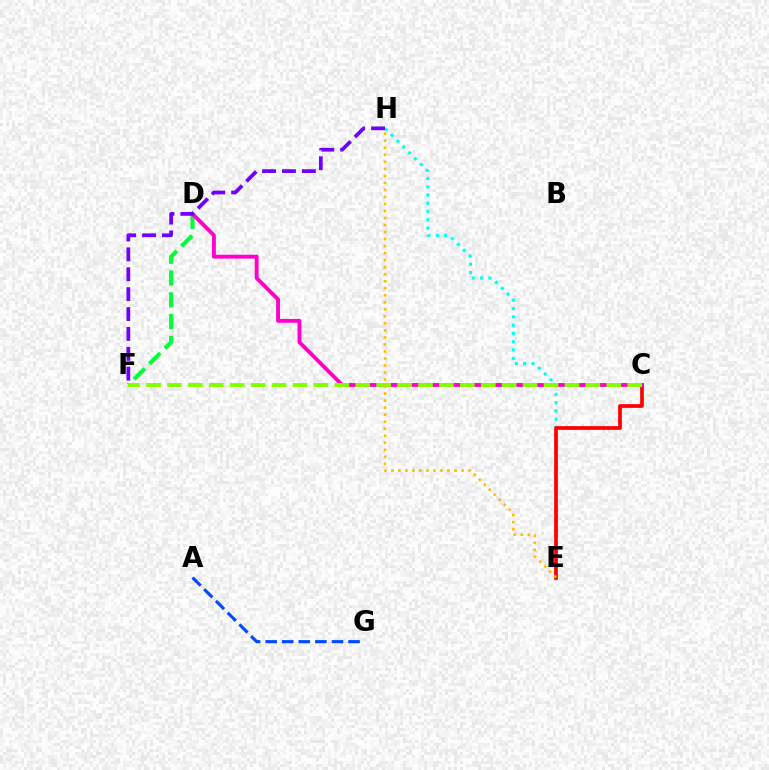{('E', 'H'): [{'color': '#00fff6', 'line_style': 'dotted', 'thickness': 2.25}, {'color': '#ffbd00', 'line_style': 'dotted', 'thickness': 1.91}], ('D', 'F'): [{'color': '#00ff39', 'line_style': 'dashed', 'thickness': 2.96}], ('C', 'E'): [{'color': '#ff0000', 'line_style': 'solid', 'thickness': 2.68}], ('C', 'D'): [{'color': '#ff00cf', 'line_style': 'solid', 'thickness': 2.8}], ('A', 'G'): [{'color': '#004bff', 'line_style': 'dashed', 'thickness': 2.25}], ('C', 'F'): [{'color': '#84ff00', 'line_style': 'dashed', 'thickness': 2.84}], ('F', 'H'): [{'color': '#7200ff', 'line_style': 'dashed', 'thickness': 2.7}]}